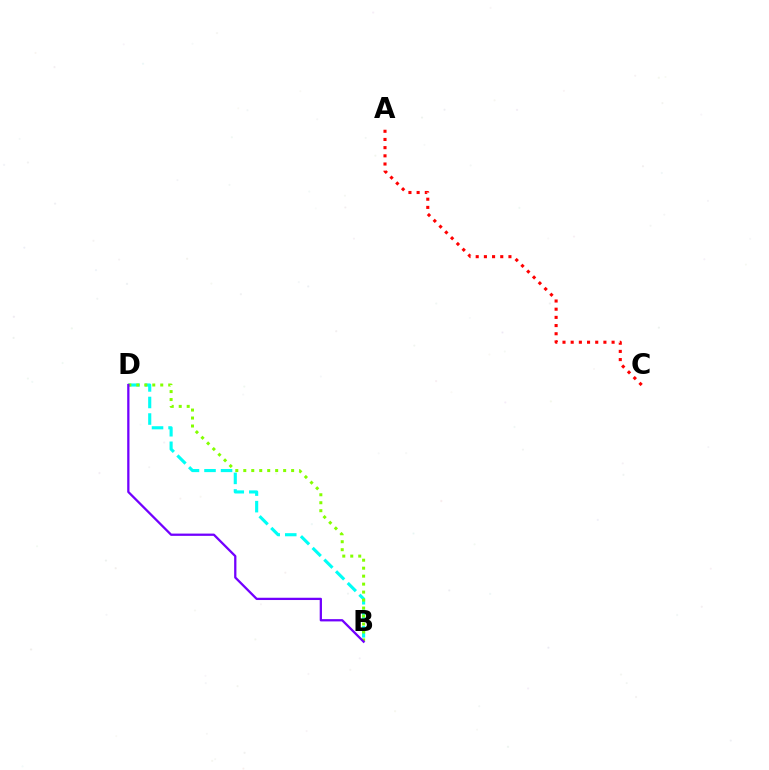{('B', 'D'): [{'color': '#00fff6', 'line_style': 'dashed', 'thickness': 2.25}, {'color': '#84ff00', 'line_style': 'dotted', 'thickness': 2.17}, {'color': '#7200ff', 'line_style': 'solid', 'thickness': 1.64}], ('A', 'C'): [{'color': '#ff0000', 'line_style': 'dotted', 'thickness': 2.22}]}